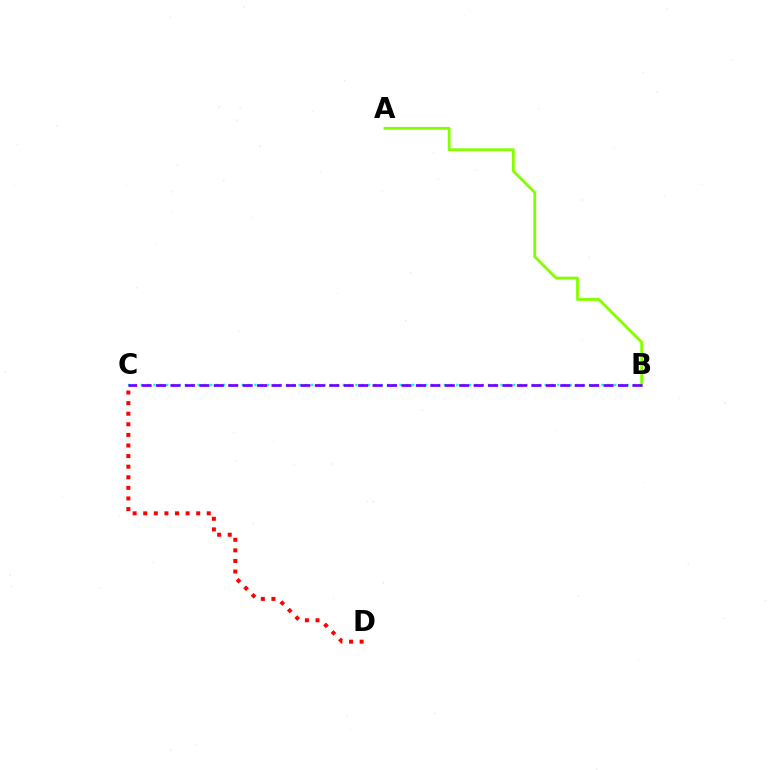{('B', 'C'): [{'color': '#00fff6', 'line_style': 'dotted', 'thickness': 1.71}, {'color': '#7200ff', 'line_style': 'dashed', 'thickness': 1.96}], ('A', 'B'): [{'color': '#84ff00', 'line_style': 'solid', 'thickness': 2.03}], ('C', 'D'): [{'color': '#ff0000', 'line_style': 'dotted', 'thickness': 2.88}]}